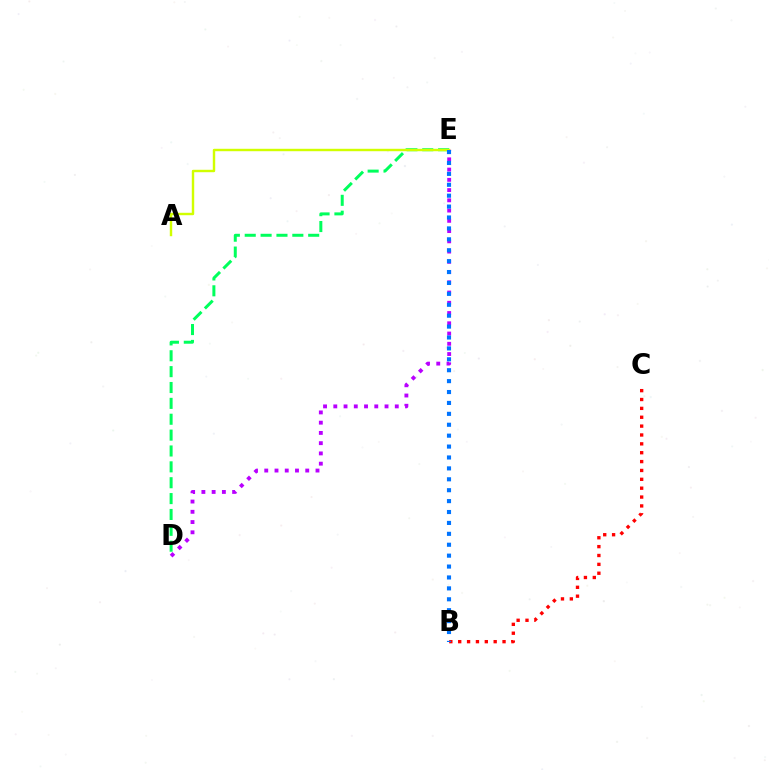{('D', 'E'): [{'color': '#b900ff', 'line_style': 'dotted', 'thickness': 2.78}, {'color': '#00ff5c', 'line_style': 'dashed', 'thickness': 2.16}], ('B', 'C'): [{'color': '#ff0000', 'line_style': 'dotted', 'thickness': 2.41}], ('A', 'E'): [{'color': '#d1ff00', 'line_style': 'solid', 'thickness': 1.75}], ('B', 'E'): [{'color': '#0074ff', 'line_style': 'dotted', 'thickness': 2.96}]}